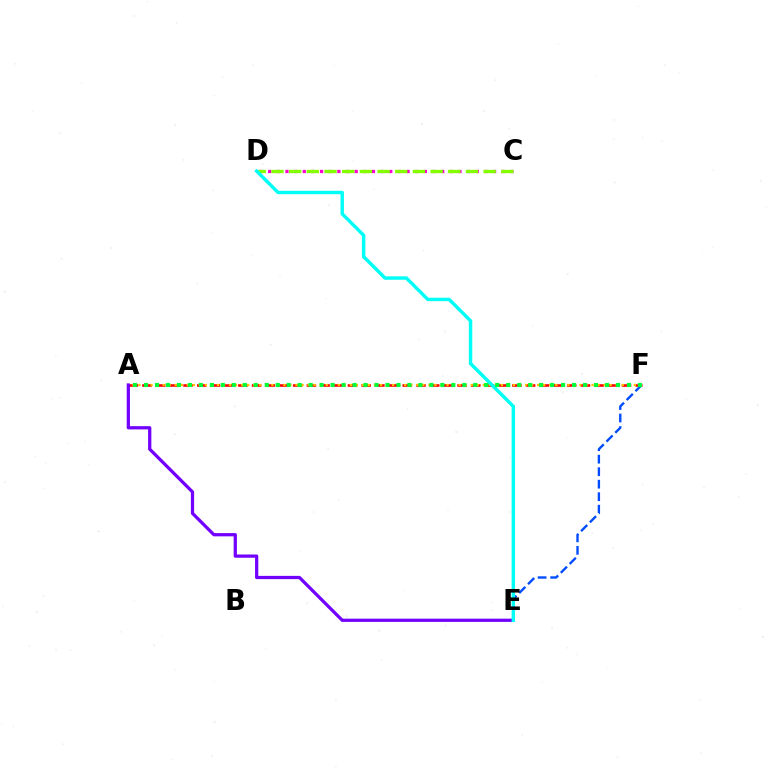{('E', 'F'): [{'color': '#004bff', 'line_style': 'dashed', 'thickness': 1.7}], ('A', 'F'): [{'color': '#ff0000', 'line_style': 'dashed', 'thickness': 1.86}, {'color': '#ffbd00', 'line_style': 'dotted', 'thickness': 1.64}, {'color': '#00ff39', 'line_style': 'dotted', 'thickness': 2.98}], ('C', 'D'): [{'color': '#ff00cf', 'line_style': 'dotted', 'thickness': 2.35}, {'color': '#84ff00', 'line_style': 'dashed', 'thickness': 2.4}], ('A', 'E'): [{'color': '#7200ff', 'line_style': 'solid', 'thickness': 2.34}], ('D', 'E'): [{'color': '#00fff6', 'line_style': 'solid', 'thickness': 2.46}]}